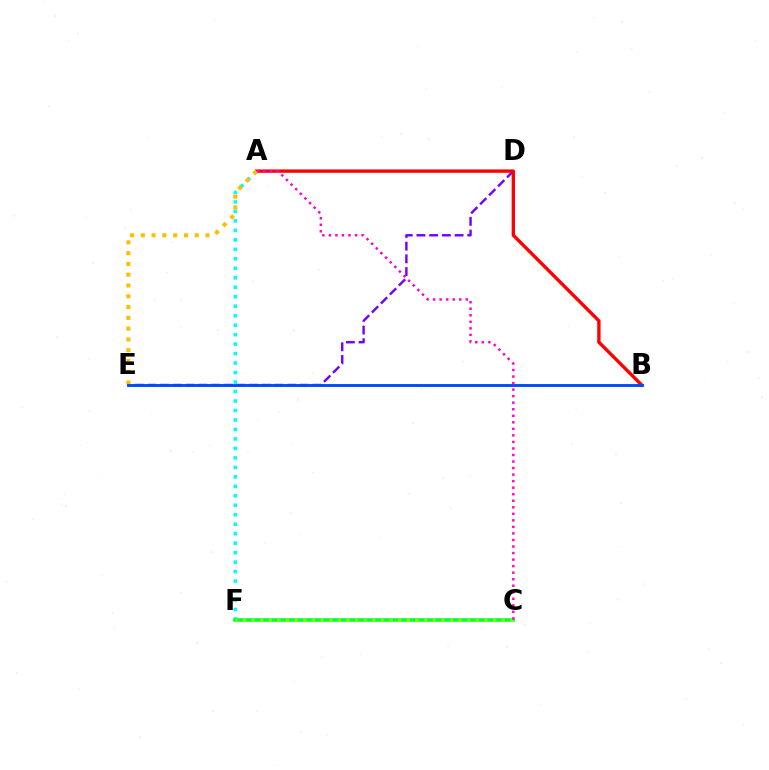{('A', 'F'): [{'color': '#00fff6', 'line_style': 'dotted', 'thickness': 2.58}], ('D', 'E'): [{'color': '#7200ff', 'line_style': 'dashed', 'thickness': 1.73}], ('A', 'B'): [{'color': '#ff0000', 'line_style': 'solid', 'thickness': 2.42}], ('A', 'E'): [{'color': '#ffbd00', 'line_style': 'dotted', 'thickness': 2.93}], ('C', 'F'): [{'color': '#00ff39', 'line_style': 'solid', 'thickness': 2.56}, {'color': '#84ff00', 'line_style': 'dotted', 'thickness': 2.34}], ('B', 'E'): [{'color': '#004bff', 'line_style': 'solid', 'thickness': 2.09}], ('A', 'C'): [{'color': '#ff00cf', 'line_style': 'dotted', 'thickness': 1.78}]}